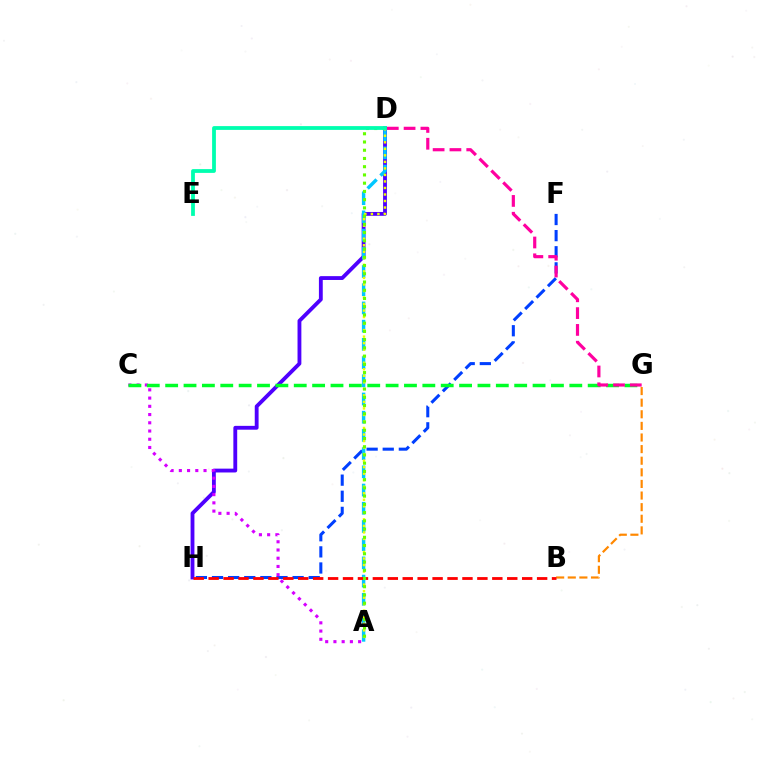{('F', 'H'): [{'color': '#003fff', 'line_style': 'dashed', 'thickness': 2.19}], ('D', 'H'): [{'color': '#4f00ff', 'line_style': 'solid', 'thickness': 2.76}], ('A', 'D'): [{'color': '#00c7ff', 'line_style': 'dashed', 'thickness': 2.47}, {'color': '#eeff00', 'line_style': 'dotted', 'thickness': 1.77}, {'color': '#66ff00', 'line_style': 'dotted', 'thickness': 2.24}], ('A', 'C'): [{'color': '#d600ff', 'line_style': 'dotted', 'thickness': 2.24}], ('B', 'G'): [{'color': '#ff8800', 'line_style': 'dashed', 'thickness': 1.58}], ('B', 'H'): [{'color': '#ff0000', 'line_style': 'dashed', 'thickness': 2.03}], ('C', 'G'): [{'color': '#00ff27', 'line_style': 'dashed', 'thickness': 2.5}], ('D', 'G'): [{'color': '#ff00a0', 'line_style': 'dashed', 'thickness': 2.28}], ('D', 'E'): [{'color': '#00ffaf', 'line_style': 'solid', 'thickness': 2.73}]}